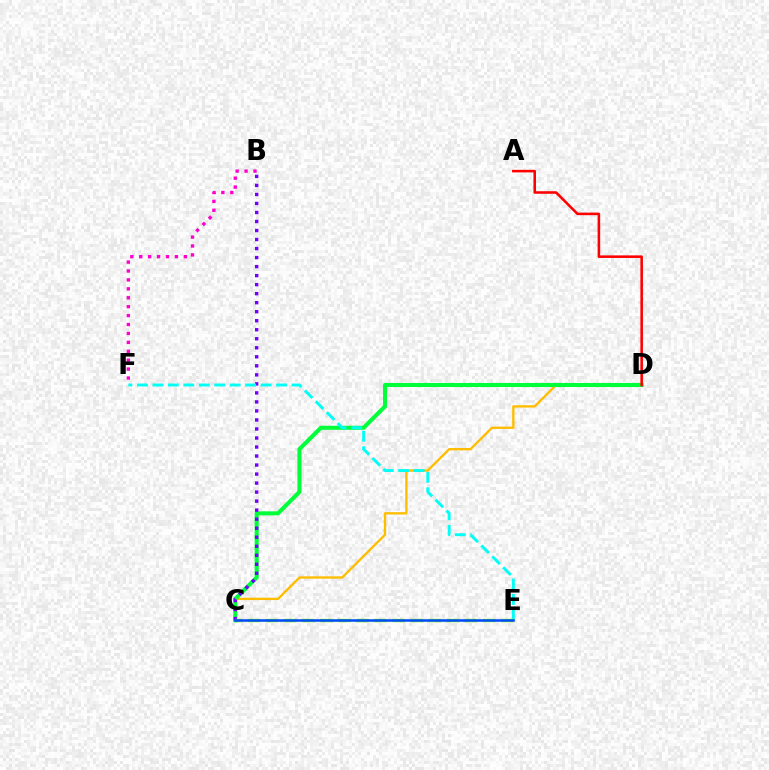{('C', 'D'): [{'color': '#ffbd00', 'line_style': 'solid', 'thickness': 1.68}, {'color': '#00ff39', 'line_style': 'solid', 'thickness': 2.91}], ('B', 'C'): [{'color': '#7200ff', 'line_style': 'dotted', 'thickness': 2.45}], ('A', 'D'): [{'color': '#ff0000', 'line_style': 'solid', 'thickness': 1.85}], ('B', 'F'): [{'color': '#ff00cf', 'line_style': 'dotted', 'thickness': 2.42}], ('E', 'F'): [{'color': '#00fff6', 'line_style': 'dashed', 'thickness': 2.1}], ('C', 'E'): [{'color': '#84ff00', 'line_style': 'dashed', 'thickness': 2.46}, {'color': '#004bff', 'line_style': 'solid', 'thickness': 1.83}]}